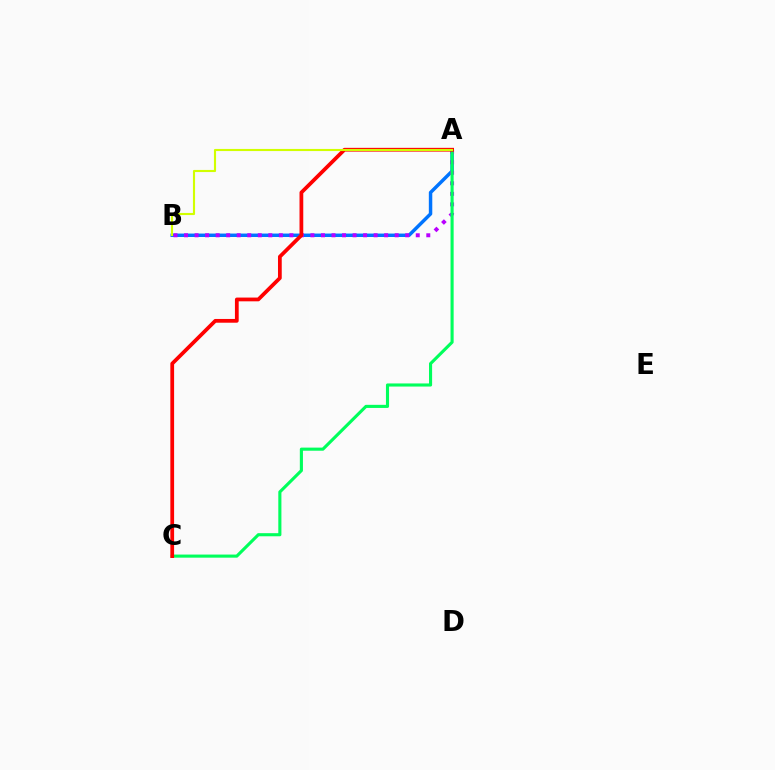{('A', 'B'): [{'color': '#0074ff', 'line_style': 'solid', 'thickness': 2.49}, {'color': '#b900ff', 'line_style': 'dotted', 'thickness': 2.86}, {'color': '#d1ff00', 'line_style': 'solid', 'thickness': 1.54}], ('A', 'C'): [{'color': '#00ff5c', 'line_style': 'solid', 'thickness': 2.24}, {'color': '#ff0000', 'line_style': 'solid', 'thickness': 2.7}]}